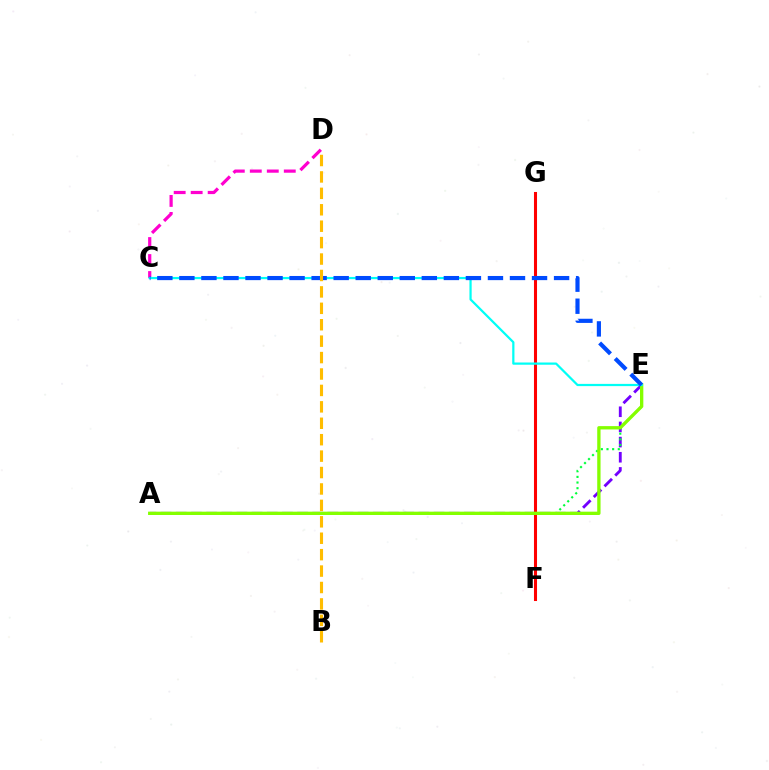{('A', 'E'): [{'color': '#7200ff', 'line_style': 'dashed', 'thickness': 2.06}, {'color': '#00ff39', 'line_style': 'dotted', 'thickness': 1.53}, {'color': '#84ff00', 'line_style': 'solid', 'thickness': 2.39}], ('F', 'G'): [{'color': '#ff0000', 'line_style': 'solid', 'thickness': 2.2}], ('C', 'D'): [{'color': '#ff00cf', 'line_style': 'dashed', 'thickness': 2.31}], ('C', 'E'): [{'color': '#00fff6', 'line_style': 'solid', 'thickness': 1.6}, {'color': '#004bff', 'line_style': 'dashed', 'thickness': 2.99}], ('B', 'D'): [{'color': '#ffbd00', 'line_style': 'dashed', 'thickness': 2.23}]}